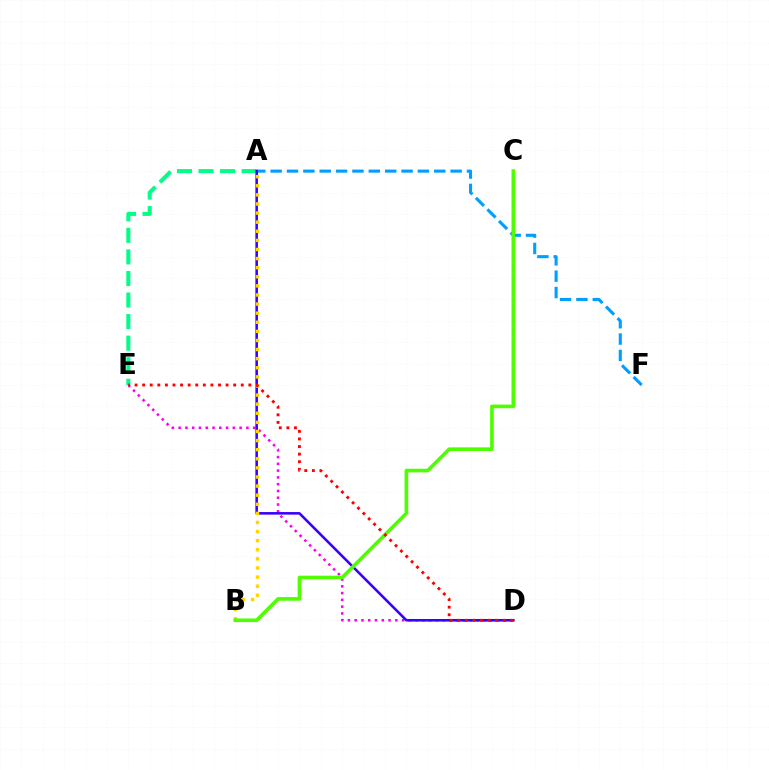{('A', 'E'): [{'color': '#00ff86', 'line_style': 'dashed', 'thickness': 2.93}], ('A', 'F'): [{'color': '#009eff', 'line_style': 'dashed', 'thickness': 2.22}], ('D', 'E'): [{'color': '#ff00ed', 'line_style': 'dotted', 'thickness': 1.84}, {'color': '#ff0000', 'line_style': 'dotted', 'thickness': 2.06}], ('A', 'D'): [{'color': '#3700ff', 'line_style': 'solid', 'thickness': 1.85}], ('A', 'B'): [{'color': '#ffd500', 'line_style': 'dotted', 'thickness': 2.47}], ('B', 'C'): [{'color': '#4fff00', 'line_style': 'solid', 'thickness': 2.62}]}